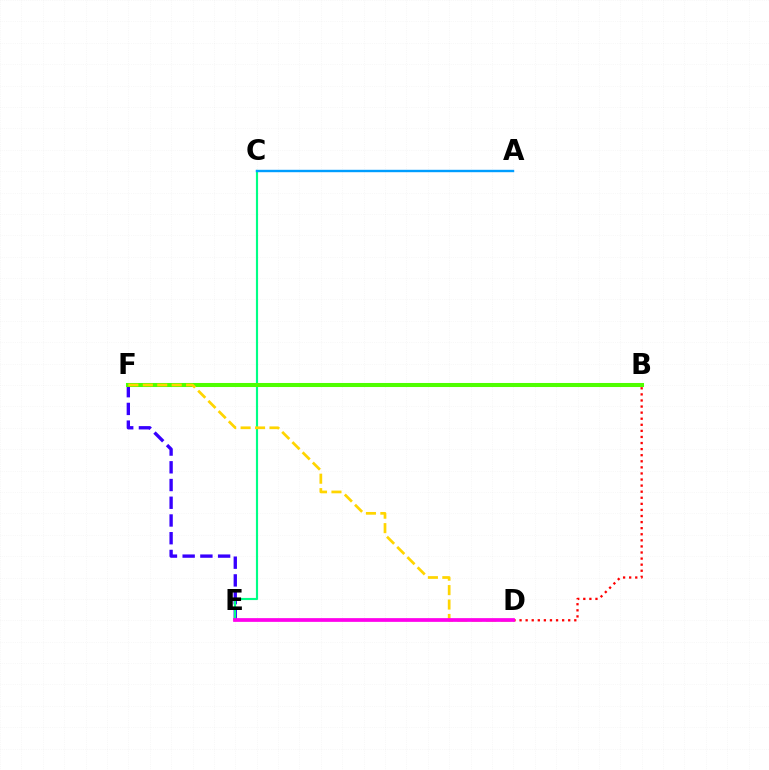{('E', 'F'): [{'color': '#3700ff', 'line_style': 'dashed', 'thickness': 2.41}], ('C', 'E'): [{'color': '#00ff86', 'line_style': 'solid', 'thickness': 1.55}], ('B', 'D'): [{'color': '#ff0000', 'line_style': 'dotted', 'thickness': 1.65}], ('B', 'F'): [{'color': '#4fff00', 'line_style': 'solid', 'thickness': 2.91}], ('D', 'F'): [{'color': '#ffd500', 'line_style': 'dashed', 'thickness': 1.96}], ('A', 'C'): [{'color': '#009eff', 'line_style': 'solid', 'thickness': 1.73}], ('D', 'E'): [{'color': '#ff00ed', 'line_style': 'solid', 'thickness': 2.68}]}